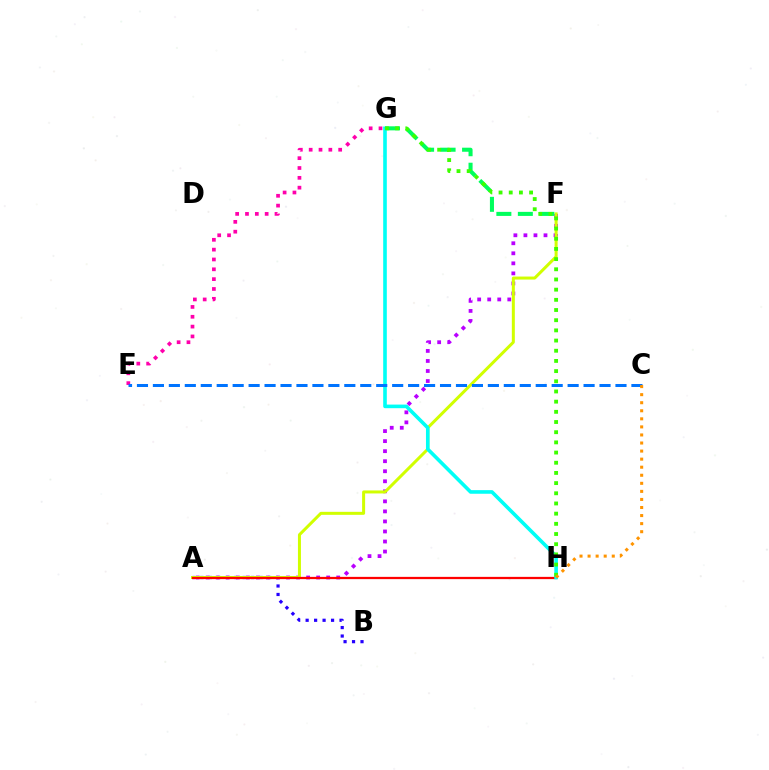{('A', 'B'): [{'color': '#2500ff', 'line_style': 'dotted', 'thickness': 2.3}], ('A', 'F'): [{'color': '#b900ff', 'line_style': 'dotted', 'thickness': 2.73}, {'color': '#d1ff00', 'line_style': 'solid', 'thickness': 2.17}], ('A', 'H'): [{'color': '#ff0000', 'line_style': 'solid', 'thickness': 1.63}], ('F', 'G'): [{'color': '#00ff5c', 'line_style': 'dashed', 'thickness': 2.92}], ('E', 'G'): [{'color': '#ff00ac', 'line_style': 'dotted', 'thickness': 2.67}], ('G', 'H'): [{'color': '#00fff6', 'line_style': 'solid', 'thickness': 2.6}, {'color': '#3dff00', 'line_style': 'dotted', 'thickness': 2.77}], ('C', 'E'): [{'color': '#0074ff', 'line_style': 'dashed', 'thickness': 2.17}], ('C', 'H'): [{'color': '#ff9400', 'line_style': 'dotted', 'thickness': 2.19}]}